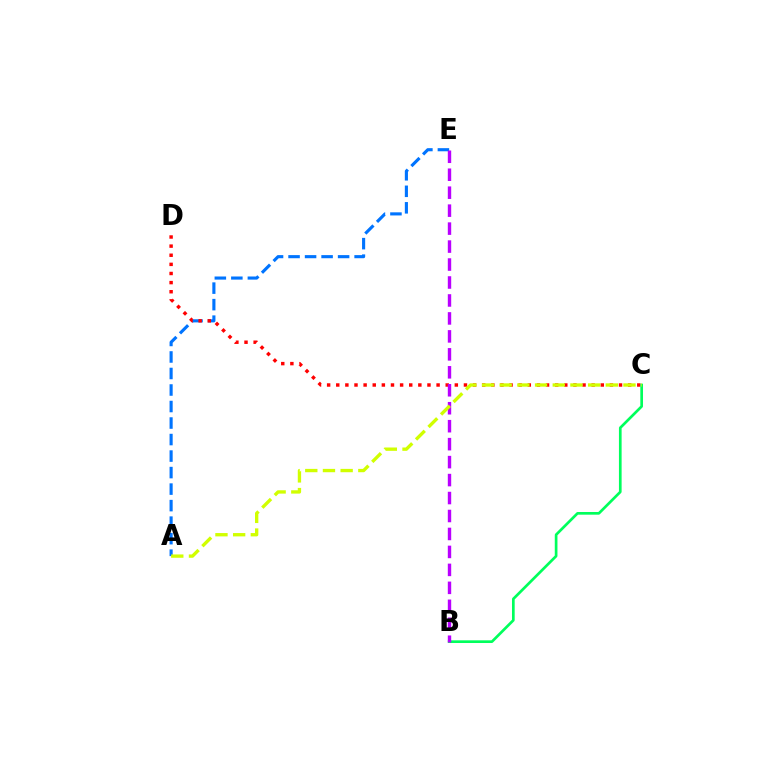{('A', 'E'): [{'color': '#0074ff', 'line_style': 'dashed', 'thickness': 2.24}], ('C', 'D'): [{'color': '#ff0000', 'line_style': 'dotted', 'thickness': 2.48}], ('B', 'C'): [{'color': '#00ff5c', 'line_style': 'solid', 'thickness': 1.93}], ('B', 'E'): [{'color': '#b900ff', 'line_style': 'dashed', 'thickness': 2.44}], ('A', 'C'): [{'color': '#d1ff00', 'line_style': 'dashed', 'thickness': 2.4}]}